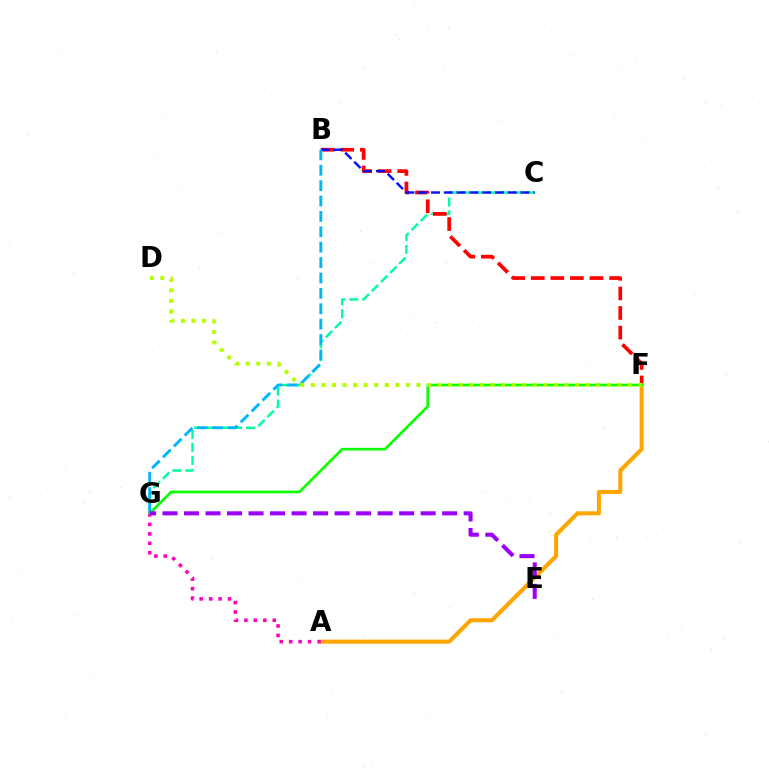{('C', 'G'): [{'color': '#00ff9d', 'line_style': 'dashed', 'thickness': 1.76}], ('B', 'F'): [{'color': '#ff0000', 'line_style': 'dashed', 'thickness': 2.66}], ('B', 'C'): [{'color': '#0010ff', 'line_style': 'dashed', 'thickness': 1.74}], ('B', 'G'): [{'color': '#00b5ff', 'line_style': 'dashed', 'thickness': 2.09}], ('A', 'F'): [{'color': '#ffa500', 'line_style': 'solid', 'thickness': 2.91}], ('A', 'G'): [{'color': '#ff00bd', 'line_style': 'dotted', 'thickness': 2.57}], ('F', 'G'): [{'color': '#08ff00', 'line_style': 'solid', 'thickness': 1.92}], ('D', 'F'): [{'color': '#b3ff00', 'line_style': 'dotted', 'thickness': 2.87}], ('E', 'G'): [{'color': '#9b00ff', 'line_style': 'dashed', 'thickness': 2.92}]}